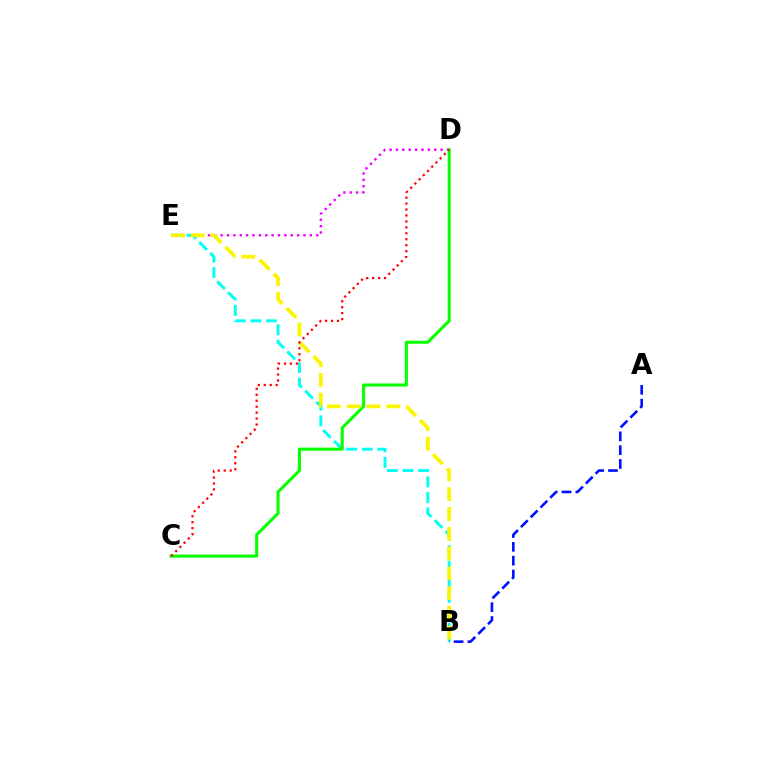{('D', 'E'): [{'color': '#ee00ff', 'line_style': 'dotted', 'thickness': 1.73}], ('B', 'E'): [{'color': '#00fff6', 'line_style': 'dashed', 'thickness': 2.11}, {'color': '#fcf500', 'line_style': 'dashed', 'thickness': 2.69}], ('A', 'B'): [{'color': '#0010ff', 'line_style': 'dashed', 'thickness': 1.88}], ('C', 'D'): [{'color': '#08ff00', 'line_style': 'solid', 'thickness': 2.21}, {'color': '#ff0000', 'line_style': 'dotted', 'thickness': 1.62}]}